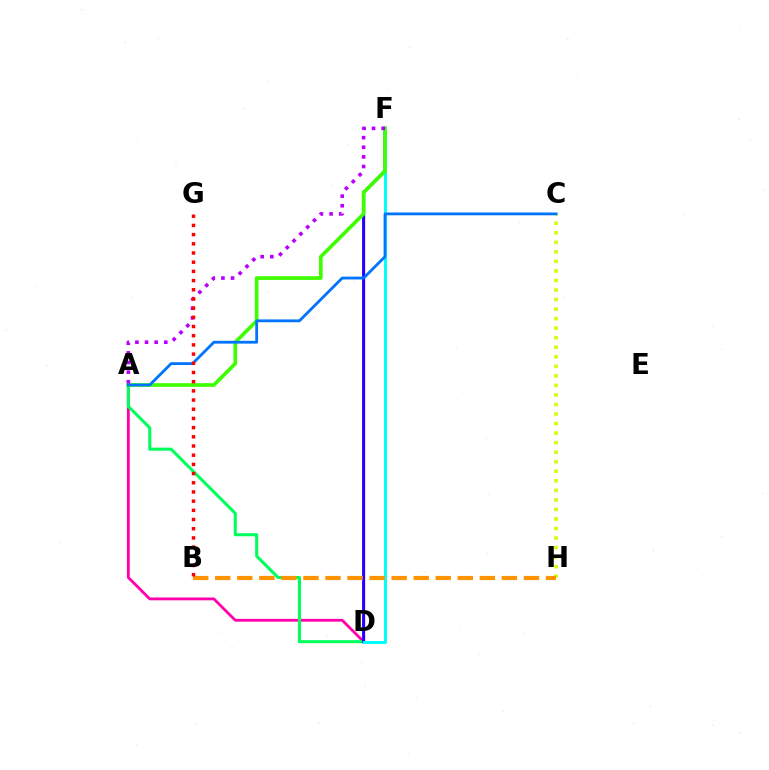{('A', 'D'): [{'color': '#ff00ac', 'line_style': 'solid', 'thickness': 2.02}, {'color': '#00ff5c', 'line_style': 'solid', 'thickness': 2.2}], ('D', 'F'): [{'color': '#2500ff', 'line_style': 'solid', 'thickness': 2.2}, {'color': '#00fff6', 'line_style': 'solid', 'thickness': 2.13}], ('C', 'H'): [{'color': '#d1ff00', 'line_style': 'dotted', 'thickness': 2.59}], ('A', 'F'): [{'color': '#3dff00', 'line_style': 'solid', 'thickness': 2.63}, {'color': '#b900ff', 'line_style': 'dotted', 'thickness': 2.61}], ('A', 'C'): [{'color': '#0074ff', 'line_style': 'solid', 'thickness': 2.02}], ('B', 'H'): [{'color': '#ff9400', 'line_style': 'dashed', 'thickness': 3.0}], ('B', 'G'): [{'color': '#ff0000', 'line_style': 'dotted', 'thickness': 2.5}]}